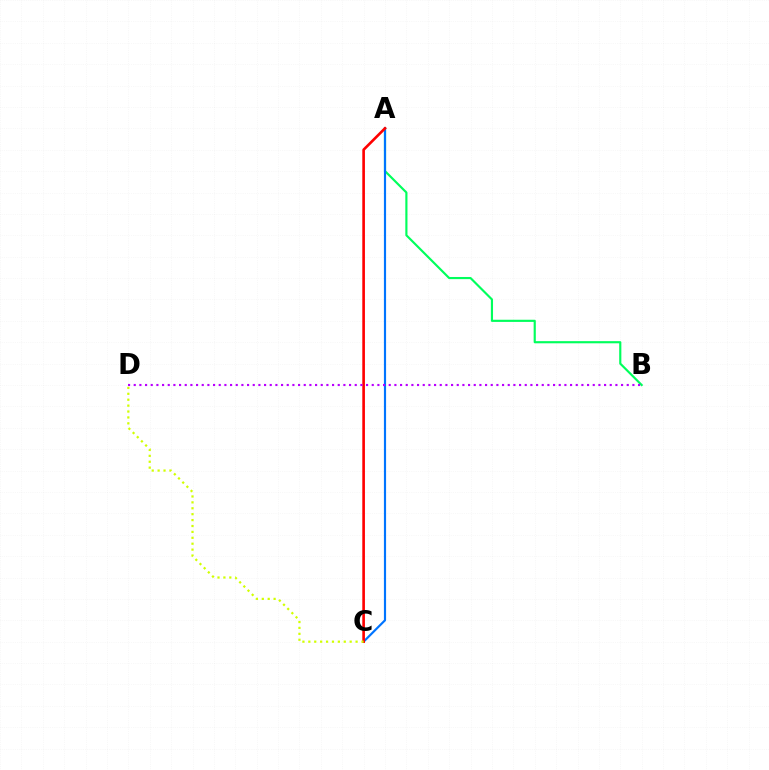{('A', 'B'): [{'color': '#00ff5c', 'line_style': 'solid', 'thickness': 1.55}], ('A', 'C'): [{'color': '#0074ff', 'line_style': 'solid', 'thickness': 1.57}, {'color': '#ff0000', 'line_style': 'solid', 'thickness': 1.9}], ('B', 'D'): [{'color': '#b900ff', 'line_style': 'dotted', 'thickness': 1.54}], ('C', 'D'): [{'color': '#d1ff00', 'line_style': 'dotted', 'thickness': 1.6}]}